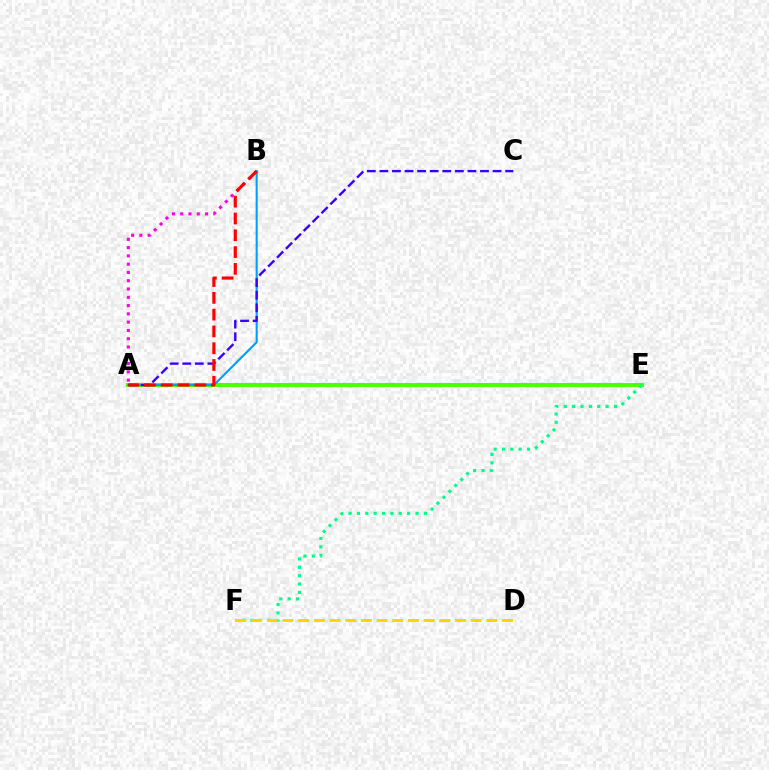{('A', 'E'): [{'color': '#4fff00', 'line_style': 'solid', 'thickness': 2.93}], ('A', 'B'): [{'color': '#009eff', 'line_style': 'solid', 'thickness': 1.51}, {'color': '#ff00ed', 'line_style': 'dotted', 'thickness': 2.25}, {'color': '#ff0000', 'line_style': 'dashed', 'thickness': 2.28}], ('A', 'C'): [{'color': '#3700ff', 'line_style': 'dashed', 'thickness': 1.71}], ('E', 'F'): [{'color': '#00ff86', 'line_style': 'dotted', 'thickness': 2.27}], ('D', 'F'): [{'color': '#ffd500', 'line_style': 'dashed', 'thickness': 2.13}]}